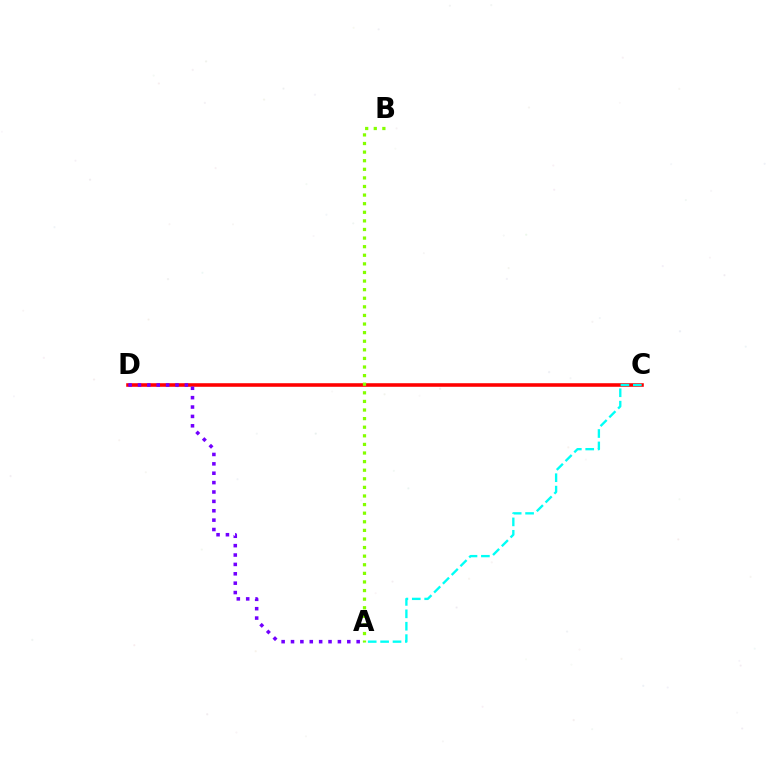{('C', 'D'): [{'color': '#ff0000', 'line_style': 'solid', 'thickness': 2.57}], ('A', 'C'): [{'color': '#00fff6', 'line_style': 'dashed', 'thickness': 1.69}], ('A', 'D'): [{'color': '#7200ff', 'line_style': 'dotted', 'thickness': 2.55}], ('A', 'B'): [{'color': '#84ff00', 'line_style': 'dotted', 'thickness': 2.34}]}